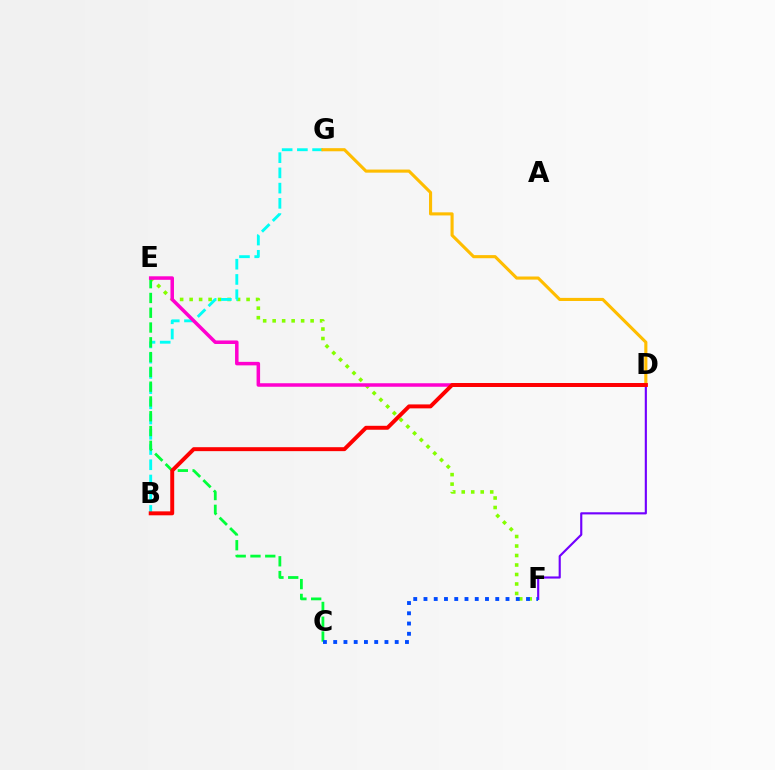{('E', 'F'): [{'color': '#84ff00', 'line_style': 'dotted', 'thickness': 2.58}], ('B', 'G'): [{'color': '#00fff6', 'line_style': 'dashed', 'thickness': 2.07}], ('C', 'E'): [{'color': '#00ff39', 'line_style': 'dashed', 'thickness': 2.01}], ('D', 'F'): [{'color': '#7200ff', 'line_style': 'solid', 'thickness': 1.54}], ('D', 'E'): [{'color': '#ff00cf', 'line_style': 'solid', 'thickness': 2.53}], ('D', 'G'): [{'color': '#ffbd00', 'line_style': 'solid', 'thickness': 2.24}], ('B', 'D'): [{'color': '#ff0000', 'line_style': 'solid', 'thickness': 2.84}], ('C', 'F'): [{'color': '#004bff', 'line_style': 'dotted', 'thickness': 2.79}]}